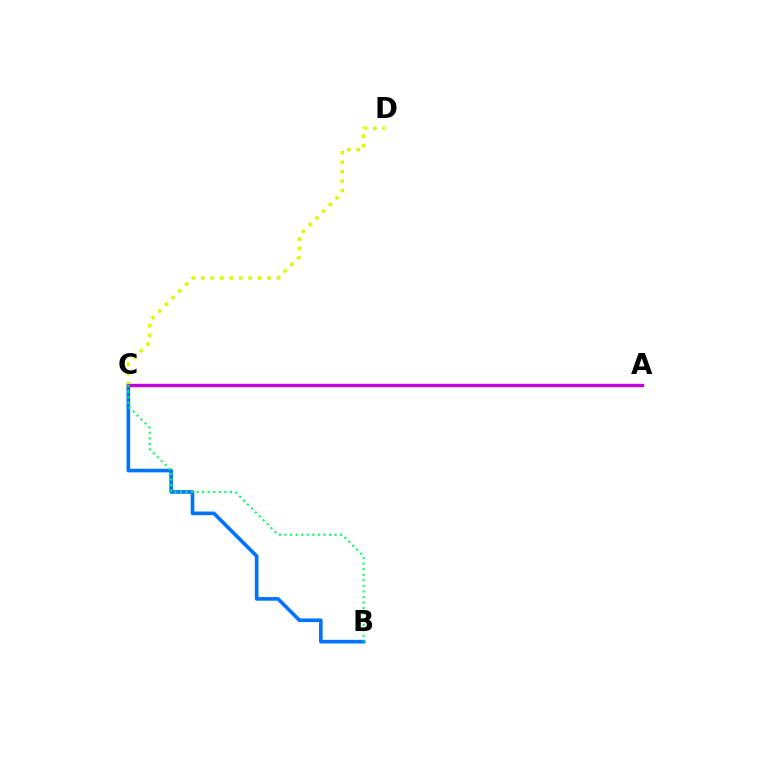{('B', 'C'): [{'color': '#0074ff', 'line_style': 'solid', 'thickness': 2.62}, {'color': '#00ff5c', 'line_style': 'dotted', 'thickness': 1.51}], ('A', 'C'): [{'color': '#ff0000', 'line_style': 'solid', 'thickness': 2.41}, {'color': '#b900ff', 'line_style': 'solid', 'thickness': 1.96}], ('C', 'D'): [{'color': '#d1ff00', 'line_style': 'dotted', 'thickness': 2.57}]}